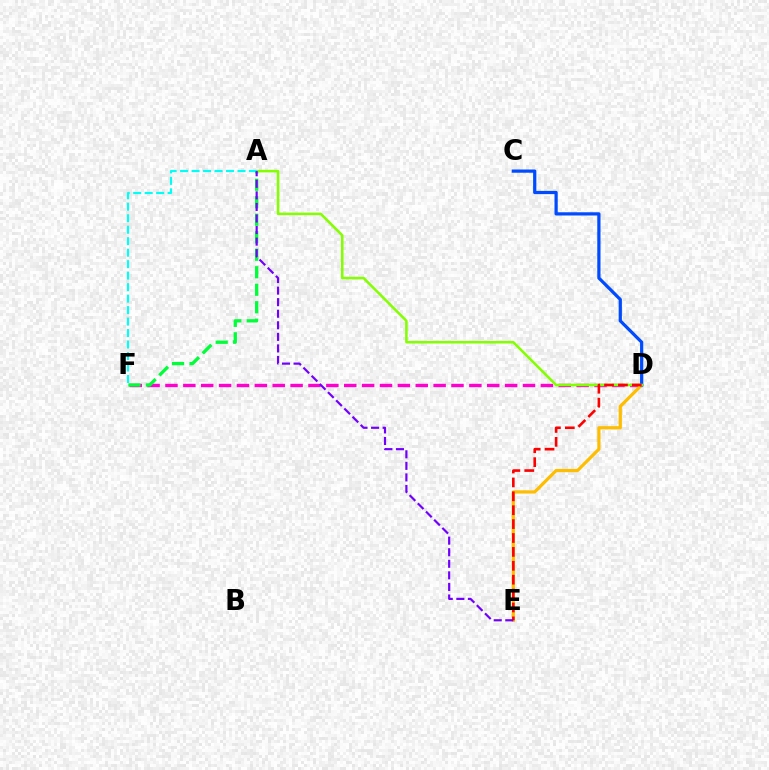{('D', 'F'): [{'color': '#ff00cf', 'line_style': 'dashed', 'thickness': 2.43}], ('A', 'F'): [{'color': '#00ff39', 'line_style': 'dashed', 'thickness': 2.38}, {'color': '#00fff6', 'line_style': 'dashed', 'thickness': 1.56}], ('D', 'E'): [{'color': '#ffbd00', 'line_style': 'solid', 'thickness': 2.31}, {'color': '#ff0000', 'line_style': 'dashed', 'thickness': 1.89}], ('C', 'D'): [{'color': '#004bff', 'line_style': 'solid', 'thickness': 2.32}], ('A', 'D'): [{'color': '#84ff00', 'line_style': 'solid', 'thickness': 1.83}], ('A', 'E'): [{'color': '#7200ff', 'line_style': 'dashed', 'thickness': 1.57}]}